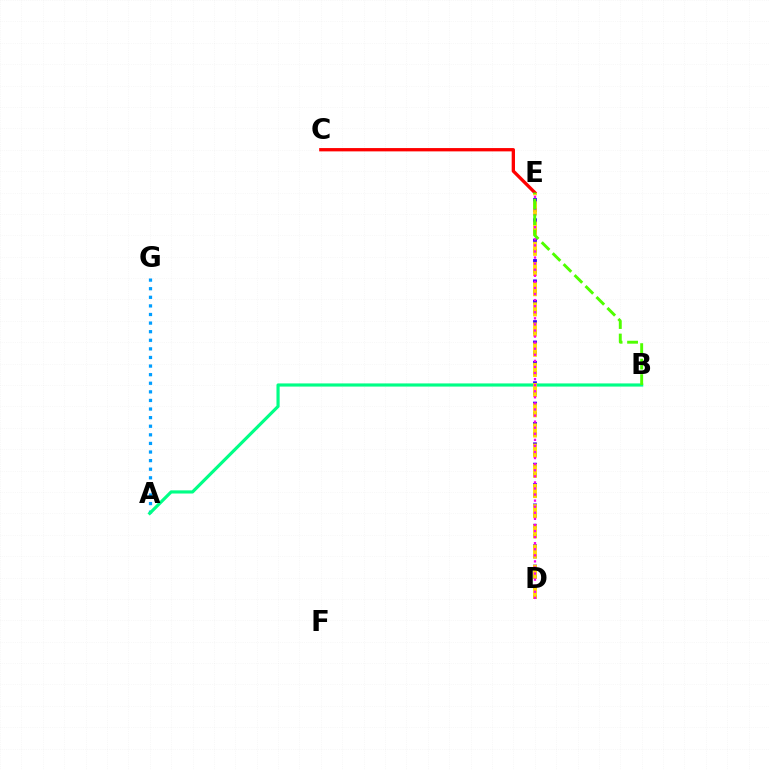{('D', 'E'): [{'color': '#3700ff', 'line_style': 'dotted', 'thickness': 2.77}, {'color': '#ffd500', 'line_style': 'dashed', 'thickness': 2.74}, {'color': '#ff00ed', 'line_style': 'dotted', 'thickness': 1.65}], ('C', 'E'): [{'color': '#ff0000', 'line_style': 'solid', 'thickness': 2.38}], ('A', 'G'): [{'color': '#009eff', 'line_style': 'dotted', 'thickness': 2.34}], ('A', 'B'): [{'color': '#00ff86', 'line_style': 'solid', 'thickness': 2.28}], ('B', 'E'): [{'color': '#4fff00', 'line_style': 'dashed', 'thickness': 2.1}]}